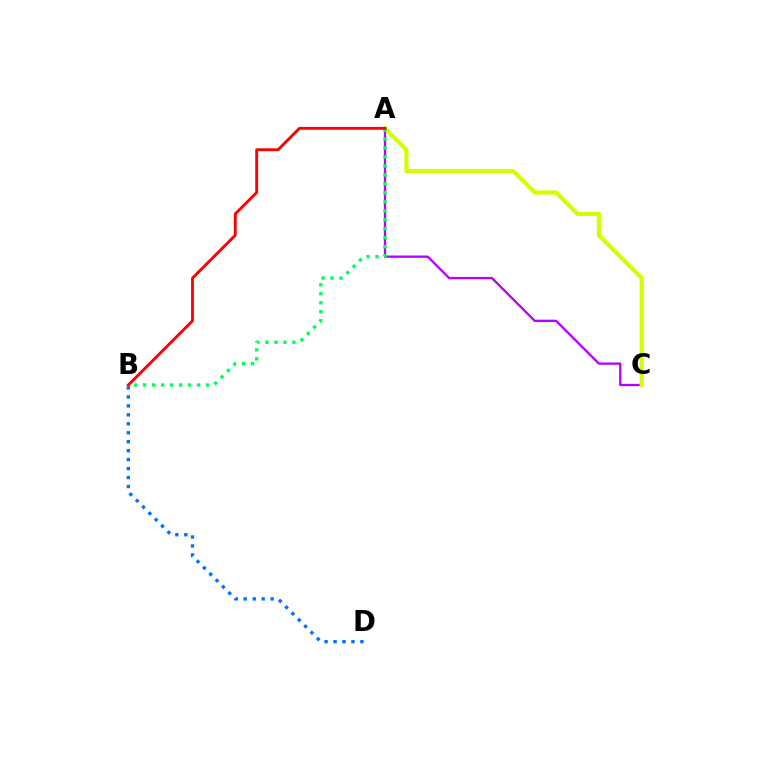{('A', 'C'): [{'color': '#b900ff', 'line_style': 'solid', 'thickness': 1.66}, {'color': '#d1ff00', 'line_style': 'solid', 'thickness': 2.99}], ('B', 'D'): [{'color': '#0074ff', 'line_style': 'dotted', 'thickness': 2.43}], ('A', 'B'): [{'color': '#00ff5c', 'line_style': 'dotted', 'thickness': 2.44}, {'color': '#ff0000', 'line_style': 'solid', 'thickness': 2.07}]}